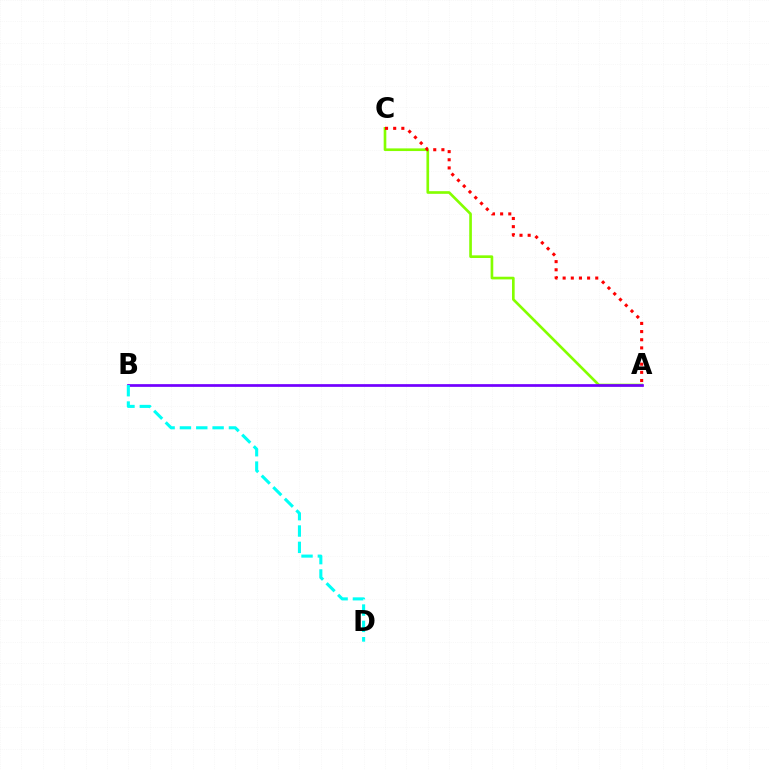{('A', 'C'): [{'color': '#84ff00', 'line_style': 'solid', 'thickness': 1.91}, {'color': '#ff0000', 'line_style': 'dotted', 'thickness': 2.22}], ('A', 'B'): [{'color': '#7200ff', 'line_style': 'solid', 'thickness': 1.96}], ('B', 'D'): [{'color': '#00fff6', 'line_style': 'dashed', 'thickness': 2.22}]}